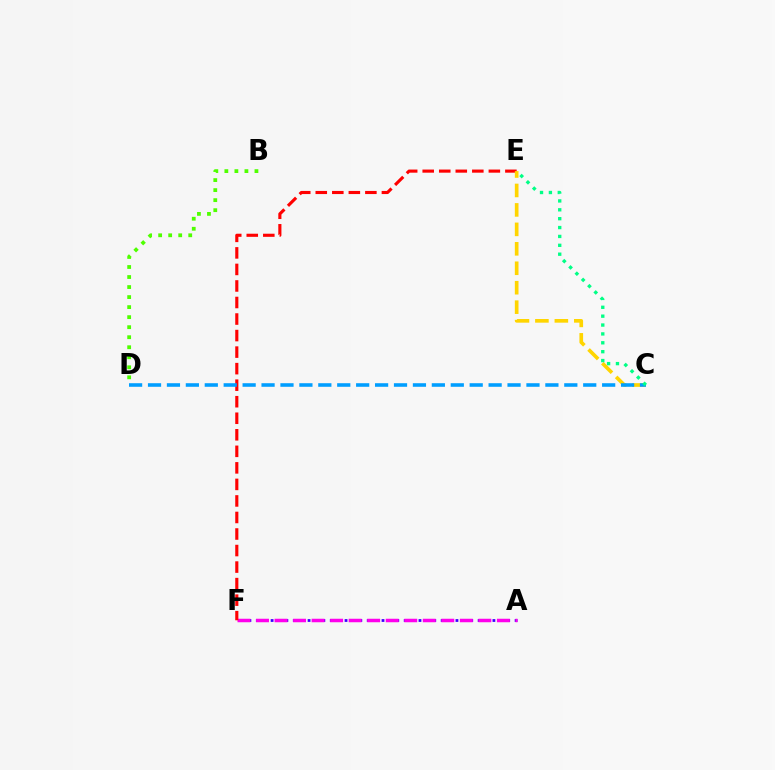{('A', 'F'): [{'color': '#3700ff', 'line_style': 'dotted', 'thickness': 2.01}, {'color': '#ff00ed', 'line_style': 'dashed', 'thickness': 2.52}], ('E', 'F'): [{'color': '#ff0000', 'line_style': 'dashed', 'thickness': 2.25}], ('B', 'D'): [{'color': '#4fff00', 'line_style': 'dotted', 'thickness': 2.72}], ('C', 'E'): [{'color': '#ffd500', 'line_style': 'dashed', 'thickness': 2.64}, {'color': '#00ff86', 'line_style': 'dotted', 'thickness': 2.41}], ('C', 'D'): [{'color': '#009eff', 'line_style': 'dashed', 'thickness': 2.57}]}